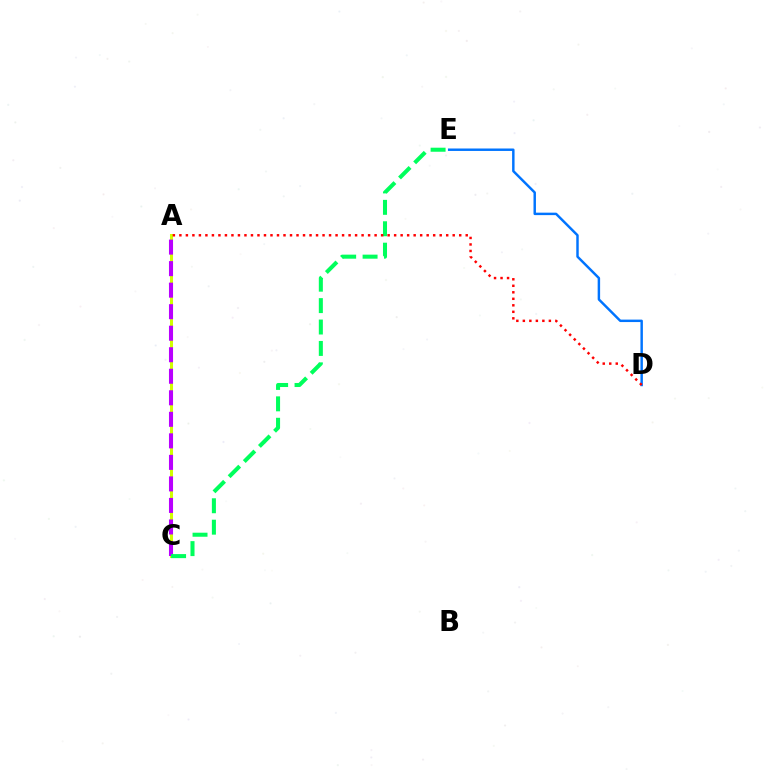{('A', 'C'): [{'color': '#d1ff00', 'line_style': 'solid', 'thickness': 2.19}, {'color': '#b900ff', 'line_style': 'dashed', 'thickness': 2.92}], ('C', 'E'): [{'color': '#00ff5c', 'line_style': 'dashed', 'thickness': 2.91}], ('D', 'E'): [{'color': '#0074ff', 'line_style': 'solid', 'thickness': 1.77}], ('A', 'D'): [{'color': '#ff0000', 'line_style': 'dotted', 'thickness': 1.77}]}